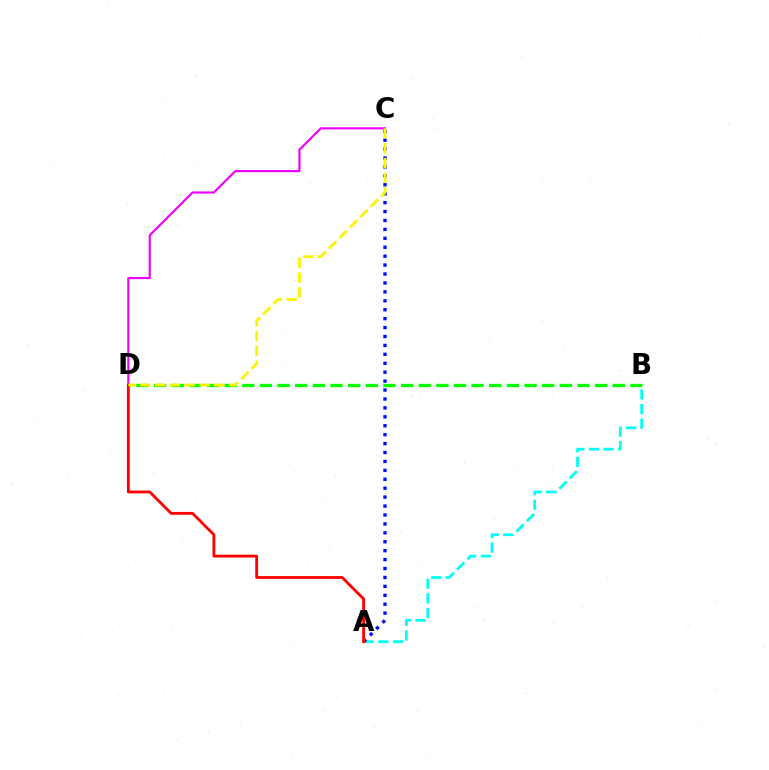{('C', 'D'): [{'color': '#ee00ff', 'line_style': 'solid', 'thickness': 1.55}, {'color': '#fcf500', 'line_style': 'dashed', 'thickness': 2.01}], ('A', 'B'): [{'color': '#00fff6', 'line_style': 'dashed', 'thickness': 1.99}], ('A', 'C'): [{'color': '#0010ff', 'line_style': 'dotted', 'thickness': 2.42}], ('B', 'D'): [{'color': '#08ff00', 'line_style': 'dashed', 'thickness': 2.4}], ('A', 'D'): [{'color': '#ff0000', 'line_style': 'solid', 'thickness': 2.03}]}